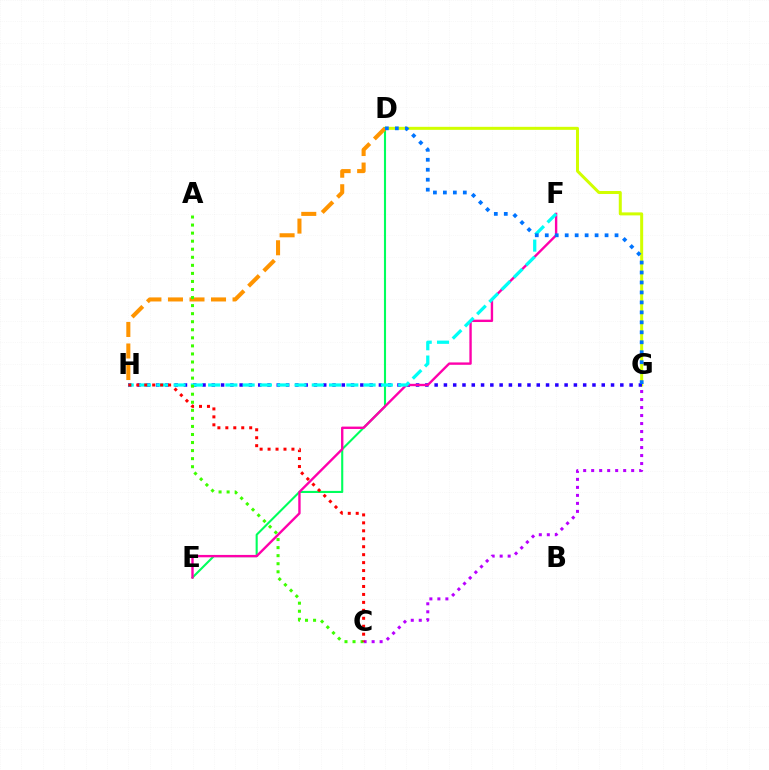{('D', 'G'): [{'color': '#d1ff00', 'line_style': 'solid', 'thickness': 2.17}, {'color': '#0074ff', 'line_style': 'dotted', 'thickness': 2.71}], ('D', 'E'): [{'color': '#00ff5c', 'line_style': 'solid', 'thickness': 1.51}], ('C', 'G'): [{'color': '#b900ff', 'line_style': 'dotted', 'thickness': 2.17}], ('G', 'H'): [{'color': '#2500ff', 'line_style': 'dotted', 'thickness': 2.52}], ('E', 'F'): [{'color': '#ff00ac', 'line_style': 'solid', 'thickness': 1.71}], ('F', 'H'): [{'color': '#00fff6', 'line_style': 'dashed', 'thickness': 2.35}], ('D', 'H'): [{'color': '#ff9400', 'line_style': 'dashed', 'thickness': 2.93}], ('A', 'C'): [{'color': '#3dff00', 'line_style': 'dotted', 'thickness': 2.19}], ('C', 'H'): [{'color': '#ff0000', 'line_style': 'dotted', 'thickness': 2.16}]}